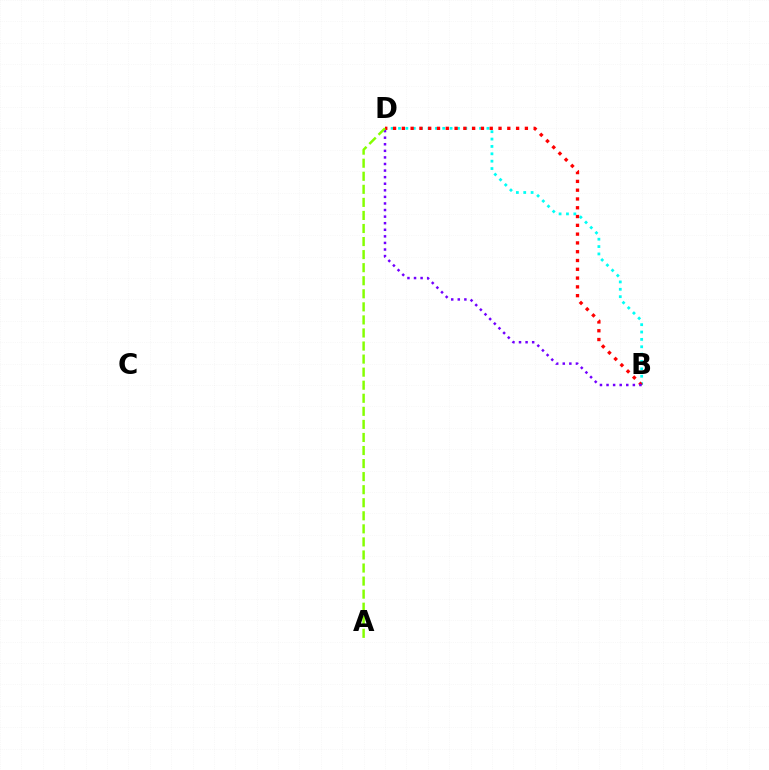{('B', 'D'): [{'color': '#00fff6', 'line_style': 'dotted', 'thickness': 2.0}, {'color': '#ff0000', 'line_style': 'dotted', 'thickness': 2.39}, {'color': '#7200ff', 'line_style': 'dotted', 'thickness': 1.79}], ('A', 'D'): [{'color': '#84ff00', 'line_style': 'dashed', 'thickness': 1.77}]}